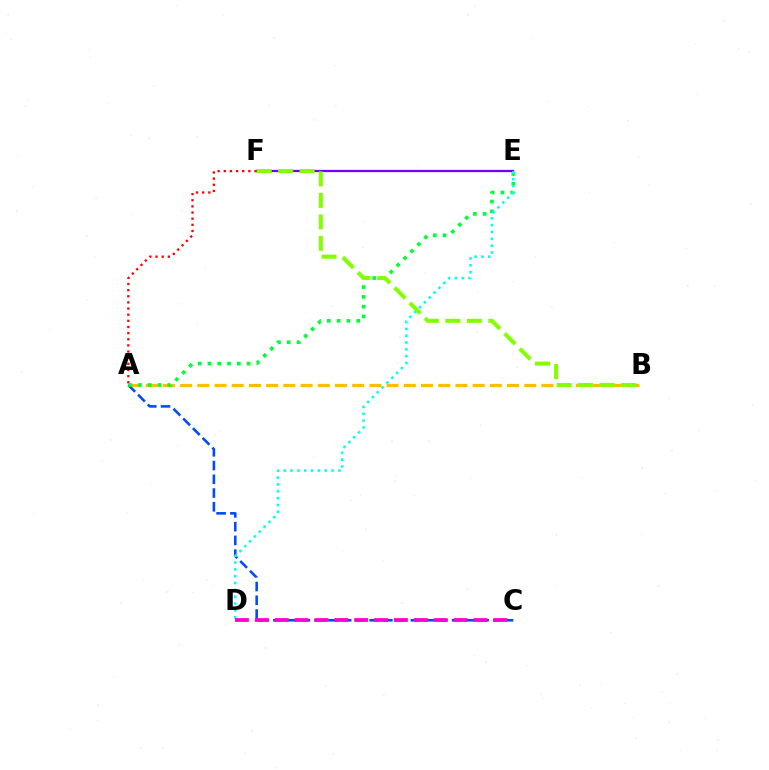{('A', 'B'): [{'color': '#ffbd00', 'line_style': 'dashed', 'thickness': 2.34}], ('A', 'F'): [{'color': '#ff0000', 'line_style': 'dotted', 'thickness': 1.67}], ('A', 'C'): [{'color': '#004bff', 'line_style': 'dashed', 'thickness': 1.87}], ('A', 'E'): [{'color': '#00ff39', 'line_style': 'dotted', 'thickness': 2.66}], ('E', 'F'): [{'color': '#7200ff', 'line_style': 'solid', 'thickness': 1.63}], ('D', 'E'): [{'color': '#00fff6', 'line_style': 'dotted', 'thickness': 1.86}], ('C', 'D'): [{'color': '#ff00cf', 'line_style': 'dashed', 'thickness': 2.7}], ('B', 'F'): [{'color': '#84ff00', 'line_style': 'dashed', 'thickness': 2.92}]}